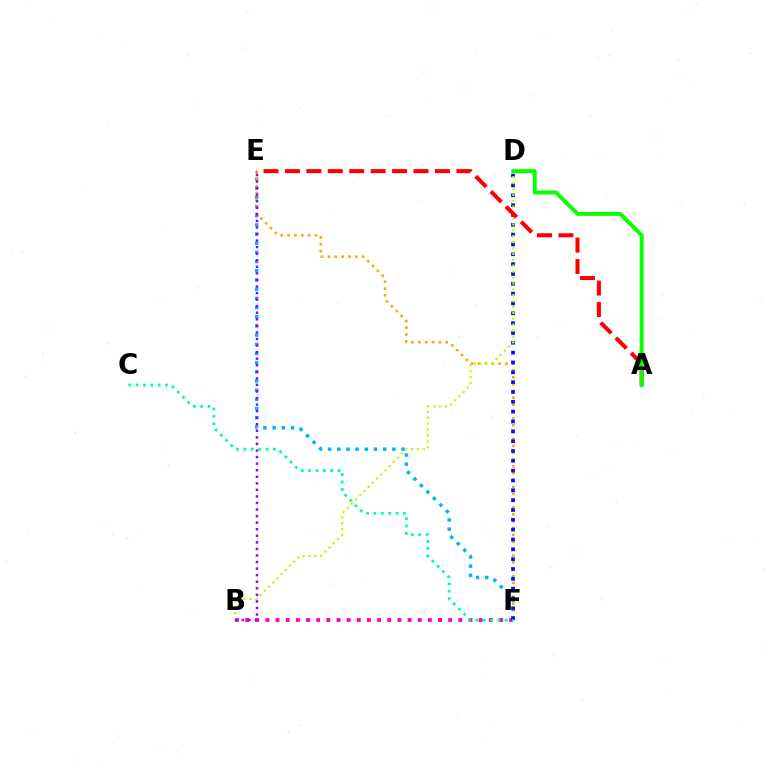{('E', 'F'): [{'color': '#00b5ff', 'line_style': 'dotted', 'thickness': 2.49}, {'color': '#ffa500', 'line_style': 'dotted', 'thickness': 1.86}], ('B', 'F'): [{'color': '#ff00bd', 'line_style': 'dotted', 'thickness': 2.76}], ('D', 'F'): [{'color': '#0010ff', 'line_style': 'dotted', 'thickness': 2.67}], ('B', 'D'): [{'color': '#b3ff00', 'line_style': 'dotted', 'thickness': 1.6}], ('B', 'E'): [{'color': '#9b00ff', 'line_style': 'dotted', 'thickness': 1.78}], ('A', 'E'): [{'color': '#ff0000', 'line_style': 'dashed', 'thickness': 2.91}], ('A', 'D'): [{'color': '#08ff00', 'line_style': 'solid', 'thickness': 2.84}], ('C', 'F'): [{'color': '#00ff9d', 'line_style': 'dotted', 'thickness': 2.0}]}